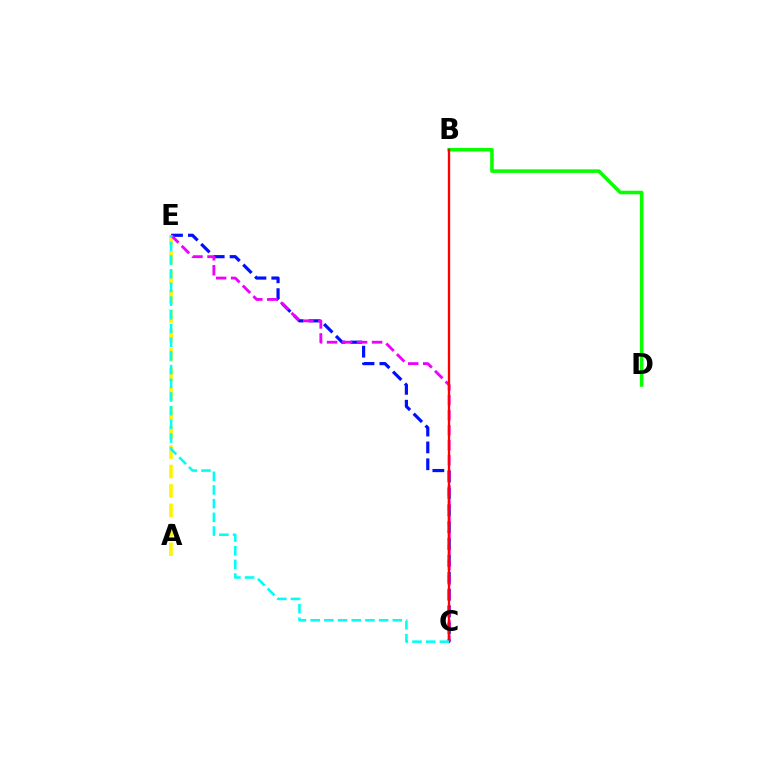{('C', 'E'): [{'color': '#0010ff', 'line_style': 'dashed', 'thickness': 2.29}, {'color': '#ee00ff', 'line_style': 'dashed', 'thickness': 2.04}, {'color': '#00fff6', 'line_style': 'dashed', 'thickness': 1.86}], ('B', 'D'): [{'color': '#08ff00', 'line_style': 'solid', 'thickness': 2.56}], ('A', 'E'): [{'color': '#fcf500', 'line_style': 'dashed', 'thickness': 2.64}], ('B', 'C'): [{'color': '#ff0000', 'line_style': 'solid', 'thickness': 1.68}]}